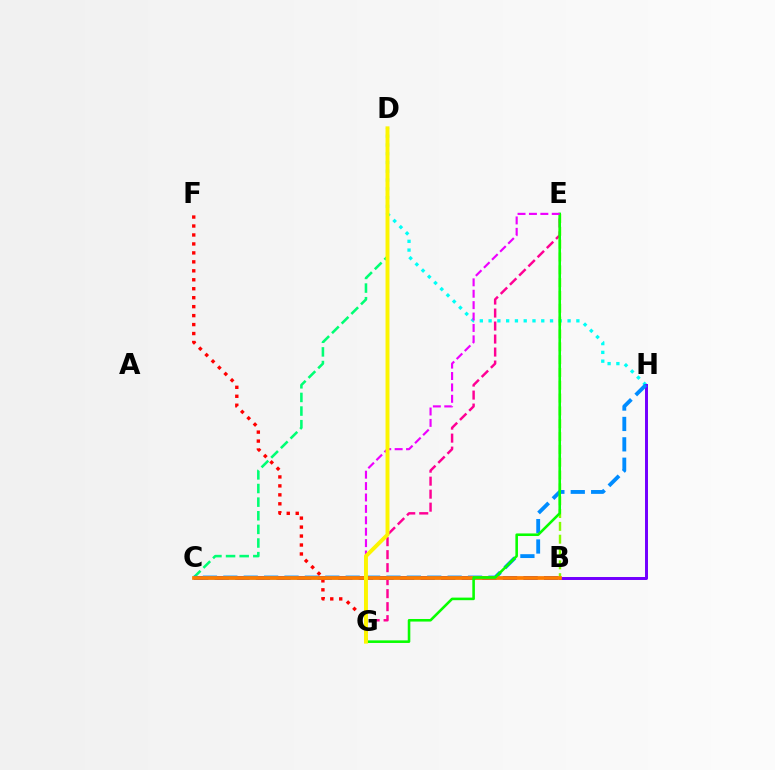{('C', 'D'): [{'color': '#00ff74', 'line_style': 'dashed', 'thickness': 1.85}], ('B', 'C'): [{'color': '#0010ff', 'line_style': 'dashed', 'thickness': 2.8}, {'color': '#ff7c00', 'line_style': 'solid', 'thickness': 2.69}], ('F', 'G'): [{'color': '#ff0000', 'line_style': 'dotted', 'thickness': 2.43}], ('E', 'G'): [{'color': '#ff0094', 'line_style': 'dashed', 'thickness': 1.77}, {'color': '#08ff00', 'line_style': 'solid', 'thickness': 1.86}, {'color': '#ee00ff', 'line_style': 'dashed', 'thickness': 1.55}], ('D', 'H'): [{'color': '#00fff6', 'line_style': 'dotted', 'thickness': 2.38}], ('B', 'H'): [{'color': '#7200ff', 'line_style': 'solid', 'thickness': 2.14}], ('B', 'E'): [{'color': '#84ff00', 'line_style': 'dashed', 'thickness': 1.74}], ('C', 'H'): [{'color': '#008cff', 'line_style': 'dashed', 'thickness': 2.77}], ('D', 'G'): [{'color': '#fcf500', 'line_style': 'solid', 'thickness': 2.83}]}